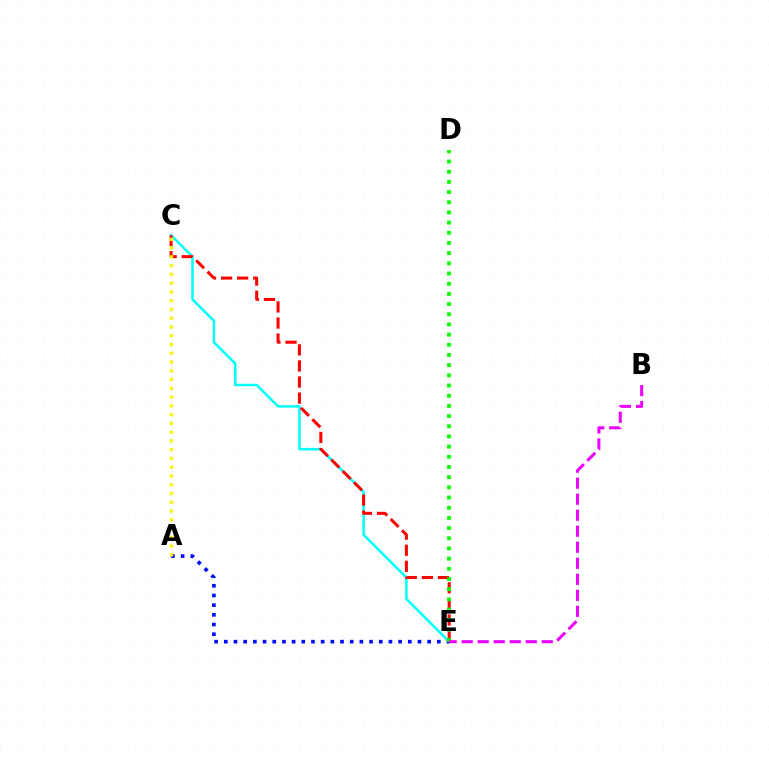{('C', 'E'): [{'color': '#00fff6', 'line_style': 'solid', 'thickness': 1.79}, {'color': '#ff0000', 'line_style': 'dashed', 'thickness': 2.18}], ('A', 'E'): [{'color': '#0010ff', 'line_style': 'dotted', 'thickness': 2.63}], ('A', 'C'): [{'color': '#fcf500', 'line_style': 'dotted', 'thickness': 2.38}], ('D', 'E'): [{'color': '#08ff00', 'line_style': 'dotted', 'thickness': 2.77}], ('B', 'E'): [{'color': '#ee00ff', 'line_style': 'dashed', 'thickness': 2.18}]}